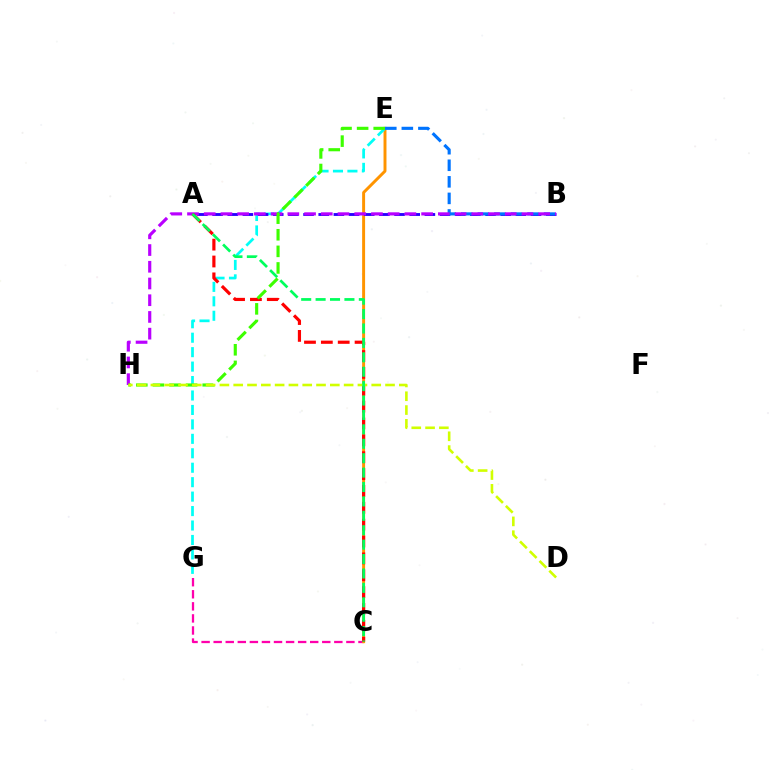{('C', 'G'): [{'color': '#ff00ac', 'line_style': 'dashed', 'thickness': 1.64}], ('C', 'E'): [{'color': '#ff9400', 'line_style': 'solid', 'thickness': 2.12}], ('E', 'G'): [{'color': '#00fff6', 'line_style': 'dashed', 'thickness': 1.96}], ('A', 'B'): [{'color': '#2500ff', 'line_style': 'dashed', 'thickness': 2.06}], ('B', 'E'): [{'color': '#0074ff', 'line_style': 'dashed', 'thickness': 2.25}], ('B', 'H'): [{'color': '#b900ff', 'line_style': 'dashed', 'thickness': 2.27}], ('A', 'C'): [{'color': '#ff0000', 'line_style': 'dashed', 'thickness': 2.29}, {'color': '#00ff5c', 'line_style': 'dashed', 'thickness': 1.96}], ('E', 'H'): [{'color': '#3dff00', 'line_style': 'dashed', 'thickness': 2.25}], ('D', 'H'): [{'color': '#d1ff00', 'line_style': 'dashed', 'thickness': 1.87}]}